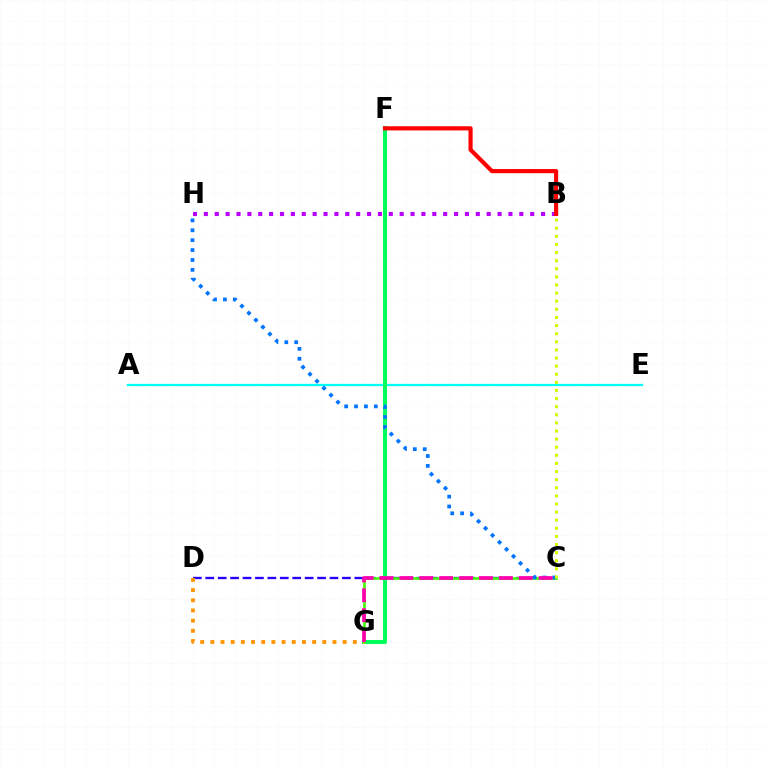{('B', 'H'): [{'color': '#b900ff', 'line_style': 'dotted', 'thickness': 2.96}], ('A', 'E'): [{'color': '#00fff6', 'line_style': 'solid', 'thickness': 1.64}], ('F', 'G'): [{'color': '#00ff5c', 'line_style': 'solid', 'thickness': 2.9}], ('C', 'D'): [{'color': '#2500ff', 'line_style': 'dashed', 'thickness': 1.69}], ('C', 'G'): [{'color': '#3dff00', 'line_style': 'solid', 'thickness': 1.88}, {'color': '#ff00ac', 'line_style': 'dashed', 'thickness': 2.7}], ('B', 'F'): [{'color': '#ff0000', 'line_style': 'solid', 'thickness': 3.0}], ('D', 'G'): [{'color': '#ff9400', 'line_style': 'dotted', 'thickness': 2.77}], ('C', 'H'): [{'color': '#0074ff', 'line_style': 'dotted', 'thickness': 2.69}], ('B', 'C'): [{'color': '#d1ff00', 'line_style': 'dotted', 'thickness': 2.2}]}